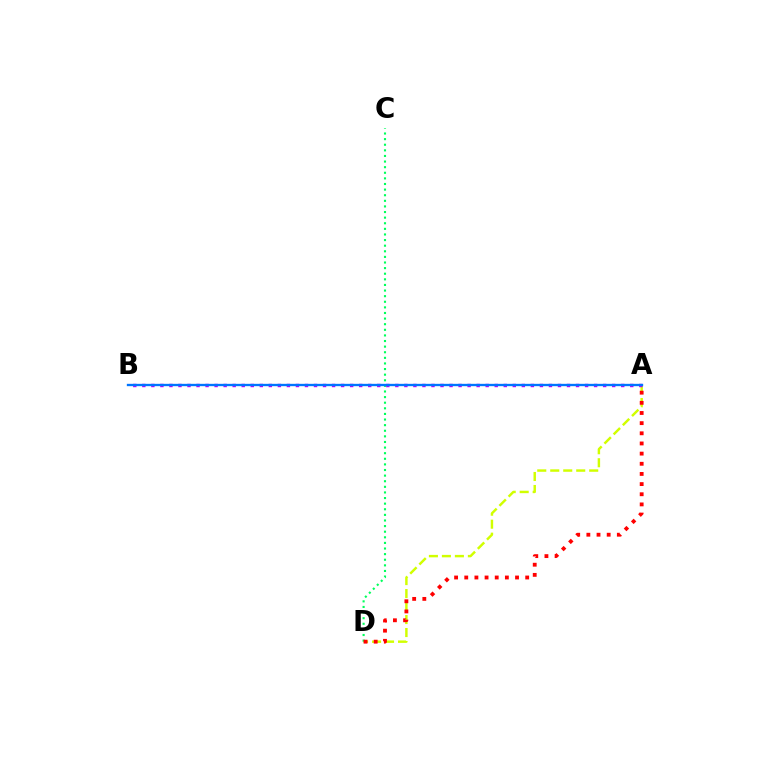{('A', 'D'): [{'color': '#d1ff00', 'line_style': 'dashed', 'thickness': 1.76}, {'color': '#ff0000', 'line_style': 'dotted', 'thickness': 2.76}], ('C', 'D'): [{'color': '#00ff5c', 'line_style': 'dotted', 'thickness': 1.52}], ('A', 'B'): [{'color': '#b900ff', 'line_style': 'dotted', 'thickness': 2.45}, {'color': '#0074ff', 'line_style': 'solid', 'thickness': 1.69}]}